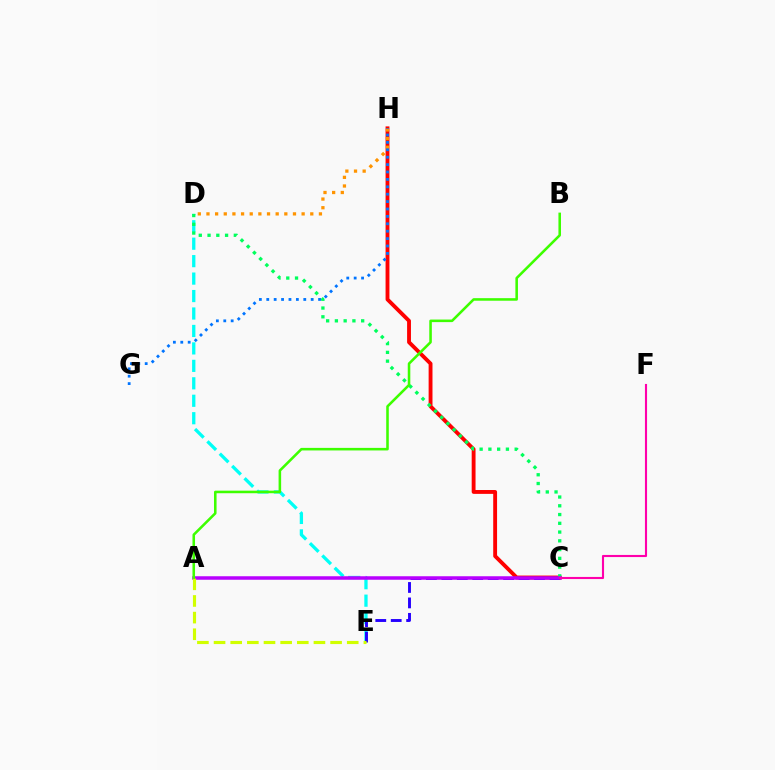{('C', 'H'): [{'color': '#ff0000', 'line_style': 'solid', 'thickness': 2.78}], ('D', 'E'): [{'color': '#00fff6', 'line_style': 'dashed', 'thickness': 2.37}], ('C', 'D'): [{'color': '#00ff5c', 'line_style': 'dotted', 'thickness': 2.38}], ('D', 'H'): [{'color': '#ff9400', 'line_style': 'dotted', 'thickness': 2.35}], ('G', 'H'): [{'color': '#0074ff', 'line_style': 'dotted', 'thickness': 2.01}], ('C', 'E'): [{'color': '#2500ff', 'line_style': 'dashed', 'thickness': 2.1}], ('A', 'C'): [{'color': '#b900ff', 'line_style': 'solid', 'thickness': 2.52}], ('C', 'F'): [{'color': '#ff00ac', 'line_style': 'solid', 'thickness': 1.52}], ('A', 'E'): [{'color': '#d1ff00', 'line_style': 'dashed', 'thickness': 2.26}], ('A', 'B'): [{'color': '#3dff00', 'line_style': 'solid', 'thickness': 1.84}]}